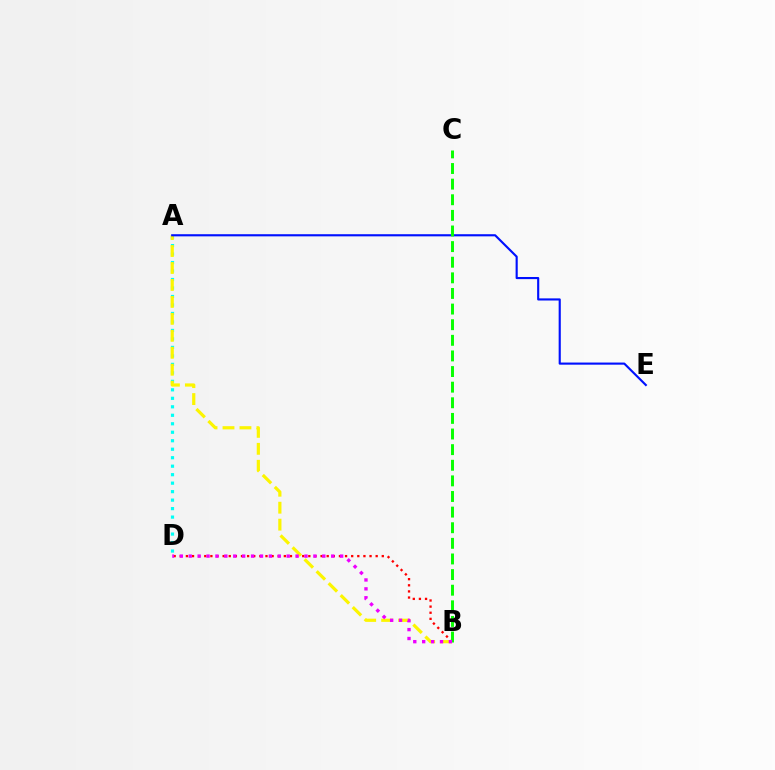{('B', 'D'): [{'color': '#ff0000', 'line_style': 'dotted', 'thickness': 1.66}, {'color': '#ee00ff', 'line_style': 'dotted', 'thickness': 2.42}], ('A', 'D'): [{'color': '#00fff6', 'line_style': 'dotted', 'thickness': 2.31}], ('A', 'B'): [{'color': '#fcf500', 'line_style': 'dashed', 'thickness': 2.3}], ('A', 'E'): [{'color': '#0010ff', 'line_style': 'solid', 'thickness': 1.53}], ('B', 'C'): [{'color': '#08ff00', 'line_style': 'dashed', 'thickness': 2.12}]}